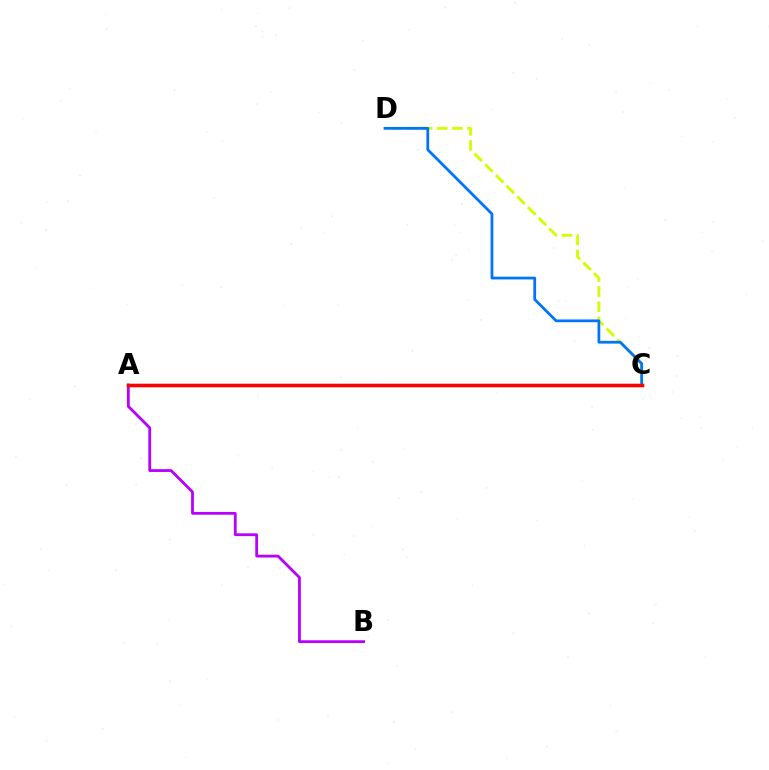{('A', 'C'): [{'color': '#00ff5c', 'line_style': 'solid', 'thickness': 2.34}, {'color': '#ff0000', 'line_style': 'solid', 'thickness': 2.51}], ('C', 'D'): [{'color': '#d1ff00', 'line_style': 'dashed', 'thickness': 2.05}, {'color': '#0074ff', 'line_style': 'solid', 'thickness': 1.99}], ('A', 'B'): [{'color': '#b900ff', 'line_style': 'solid', 'thickness': 2.02}]}